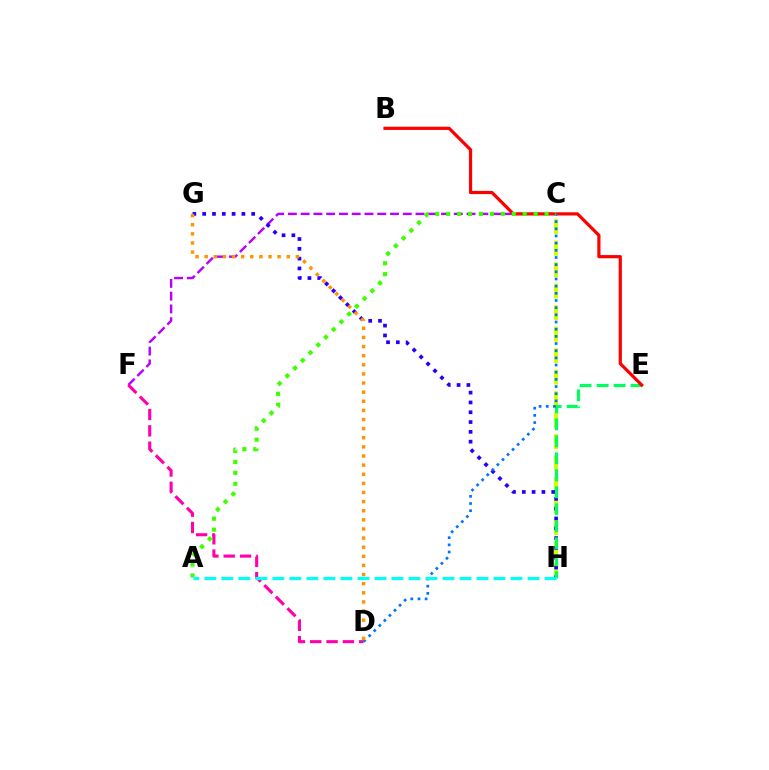{('C', 'H'): [{'color': '#d1ff00', 'line_style': 'dashed', 'thickness': 2.92}], ('C', 'F'): [{'color': '#b900ff', 'line_style': 'dashed', 'thickness': 1.73}], ('G', 'H'): [{'color': '#2500ff', 'line_style': 'dotted', 'thickness': 2.66}], ('E', 'H'): [{'color': '#00ff5c', 'line_style': 'dashed', 'thickness': 2.31}], ('D', 'F'): [{'color': '#ff00ac', 'line_style': 'dashed', 'thickness': 2.22}], ('B', 'E'): [{'color': '#ff0000', 'line_style': 'solid', 'thickness': 2.3}], ('C', 'D'): [{'color': '#0074ff', 'line_style': 'dotted', 'thickness': 1.95}], ('A', 'C'): [{'color': '#3dff00', 'line_style': 'dotted', 'thickness': 2.97}], ('D', 'G'): [{'color': '#ff9400', 'line_style': 'dotted', 'thickness': 2.48}], ('A', 'H'): [{'color': '#00fff6', 'line_style': 'dashed', 'thickness': 2.31}]}